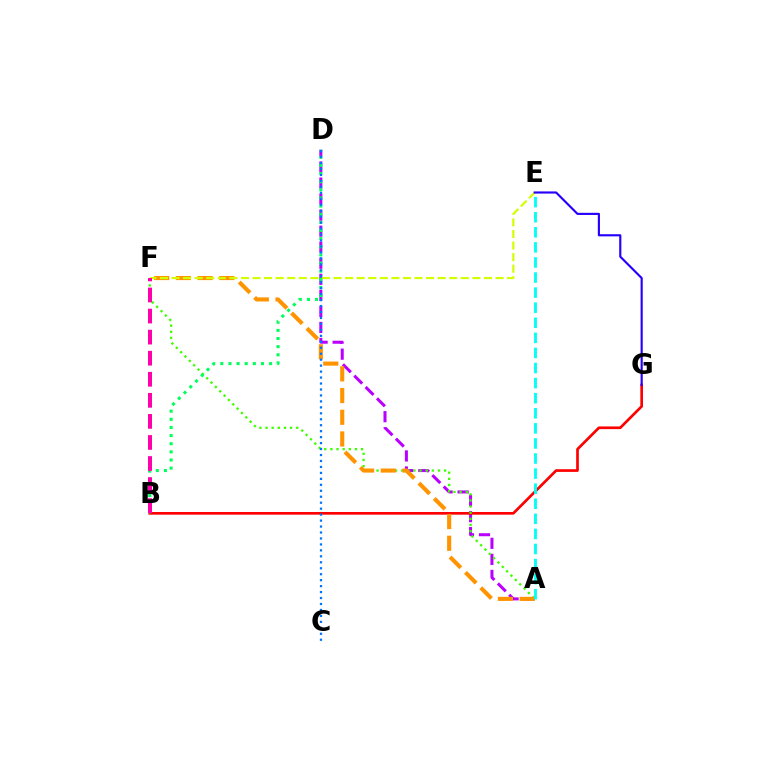{('A', 'D'): [{'color': '#b900ff', 'line_style': 'dashed', 'thickness': 2.18}], ('B', 'G'): [{'color': '#ff0000', 'line_style': 'solid', 'thickness': 1.93}], ('A', 'F'): [{'color': '#3dff00', 'line_style': 'dotted', 'thickness': 1.67}, {'color': '#ff9400', 'line_style': 'dashed', 'thickness': 2.95}], ('B', 'D'): [{'color': '#00ff5c', 'line_style': 'dotted', 'thickness': 2.21}], ('E', 'F'): [{'color': '#d1ff00', 'line_style': 'dashed', 'thickness': 1.57}], ('C', 'D'): [{'color': '#0074ff', 'line_style': 'dotted', 'thickness': 1.62}], ('B', 'F'): [{'color': '#ff00ac', 'line_style': 'dashed', 'thickness': 2.86}], ('E', 'G'): [{'color': '#2500ff', 'line_style': 'solid', 'thickness': 1.55}], ('A', 'E'): [{'color': '#00fff6', 'line_style': 'dashed', 'thickness': 2.05}]}